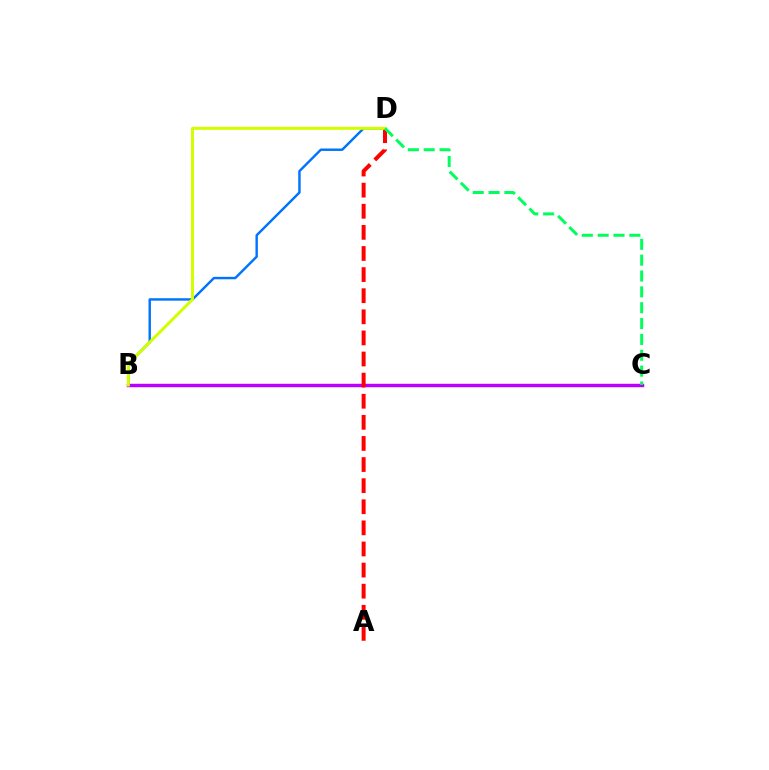{('B', 'D'): [{'color': '#0074ff', 'line_style': 'solid', 'thickness': 1.75}, {'color': '#d1ff00', 'line_style': 'solid', 'thickness': 2.17}], ('B', 'C'): [{'color': '#b900ff', 'line_style': 'solid', 'thickness': 2.48}], ('A', 'D'): [{'color': '#ff0000', 'line_style': 'dashed', 'thickness': 2.87}], ('C', 'D'): [{'color': '#00ff5c', 'line_style': 'dashed', 'thickness': 2.15}]}